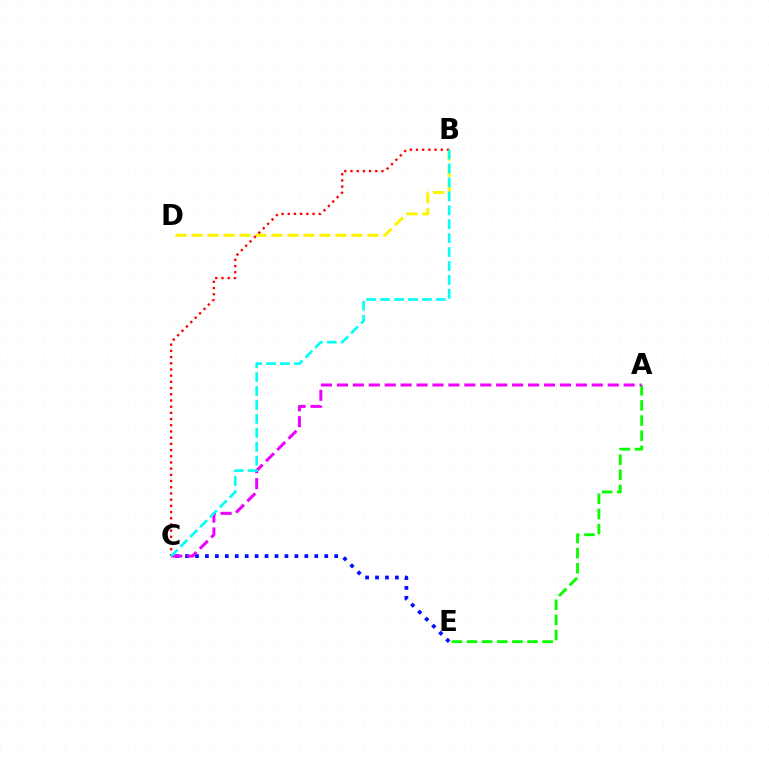{('A', 'E'): [{'color': '#08ff00', 'line_style': 'dashed', 'thickness': 2.06}], ('C', 'E'): [{'color': '#0010ff', 'line_style': 'dotted', 'thickness': 2.7}], ('A', 'C'): [{'color': '#ee00ff', 'line_style': 'dashed', 'thickness': 2.16}], ('B', 'D'): [{'color': '#fcf500', 'line_style': 'dashed', 'thickness': 2.17}], ('B', 'C'): [{'color': '#ff0000', 'line_style': 'dotted', 'thickness': 1.68}, {'color': '#00fff6', 'line_style': 'dashed', 'thickness': 1.89}]}